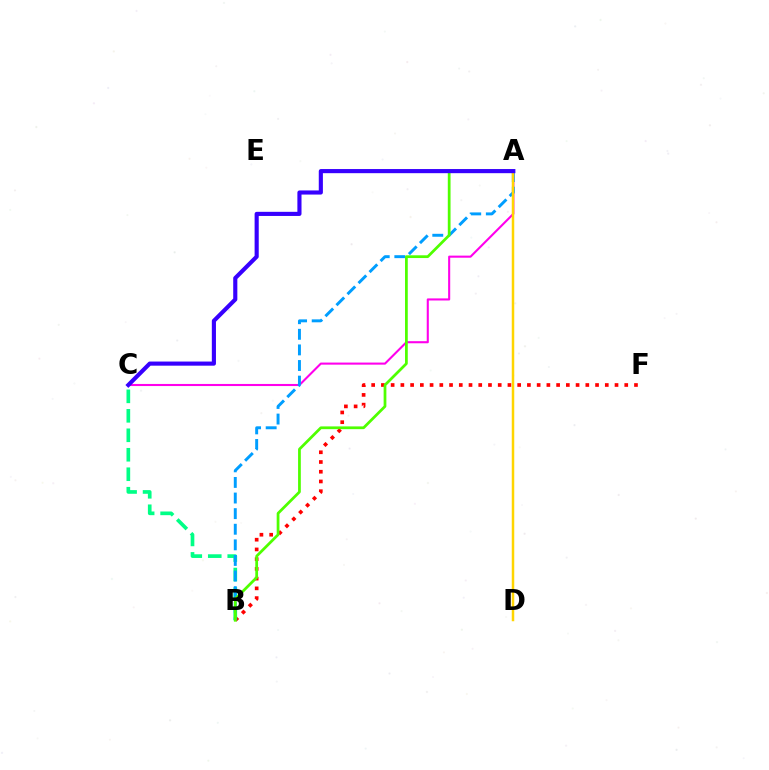{('B', 'F'): [{'color': '#ff0000', 'line_style': 'dotted', 'thickness': 2.64}], ('B', 'C'): [{'color': '#00ff86', 'line_style': 'dashed', 'thickness': 2.65}], ('A', 'C'): [{'color': '#ff00ed', 'line_style': 'solid', 'thickness': 1.51}, {'color': '#3700ff', 'line_style': 'solid', 'thickness': 2.97}], ('A', 'B'): [{'color': '#009eff', 'line_style': 'dashed', 'thickness': 2.12}, {'color': '#4fff00', 'line_style': 'solid', 'thickness': 1.98}], ('A', 'D'): [{'color': '#ffd500', 'line_style': 'solid', 'thickness': 1.8}]}